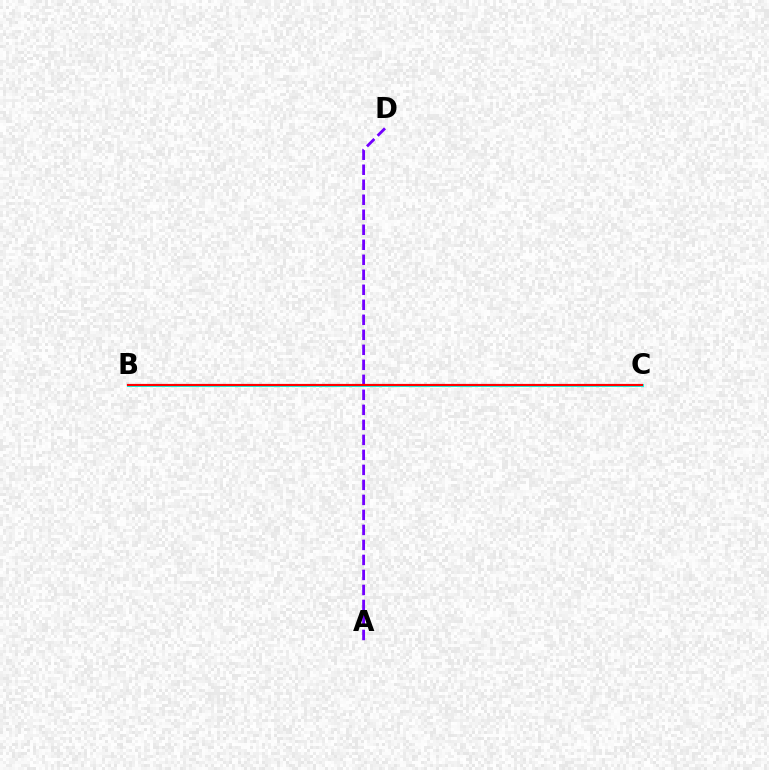{('B', 'C'): [{'color': '#84ff00', 'line_style': 'solid', 'thickness': 1.92}, {'color': '#00fff6', 'line_style': 'solid', 'thickness': 2.08}, {'color': '#ff0000', 'line_style': 'solid', 'thickness': 1.57}], ('A', 'D'): [{'color': '#7200ff', 'line_style': 'dashed', 'thickness': 2.04}]}